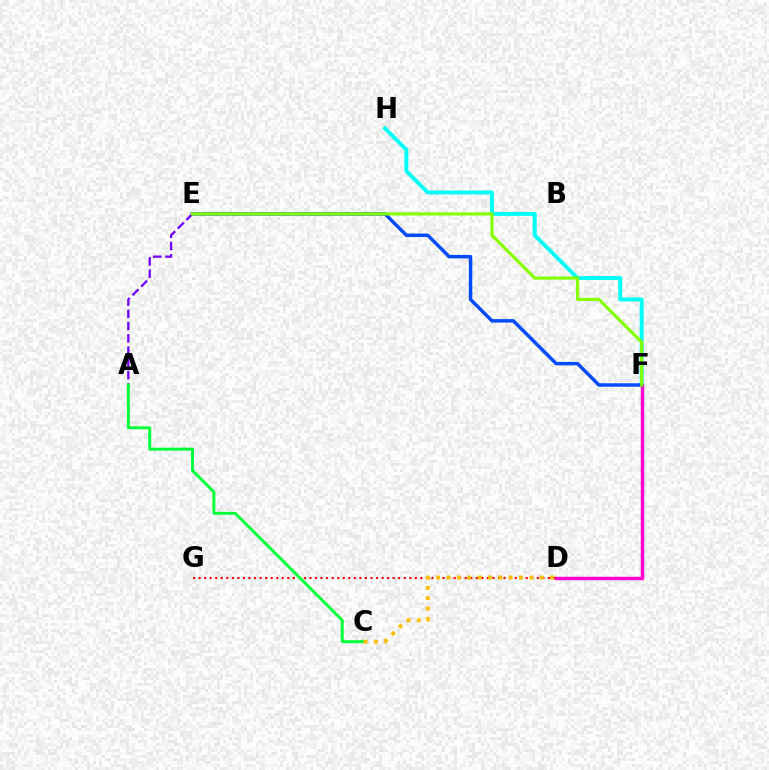{('F', 'H'): [{'color': '#00fff6', 'line_style': 'solid', 'thickness': 2.83}], ('D', 'F'): [{'color': '#ff00cf', 'line_style': 'solid', 'thickness': 2.49}], ('E', 'F'): [{'color': '#004bff', 'line_style': 'solid', 'thickness': 2.49}, {'color': '#84ff00', 'line_style': 'solid', 'thickness': 2.27}], ('A', 'E'): [{'color': '#7200ff', 'line_style': 'dashed', 'thickness': 1.66}], ('D', 'G'): [{'color': '#ff0000', 'line_style': 'dotted', 'thickness': 1.51}], ('A', 'C'): [{'color': '#00ff39', 'line_style': 'solid', 'thickness': 2.13}], ('C', 'D'): [{'color': '#ffbd00', 'line_style': 'dotted', 'thickness': 2.81}]}